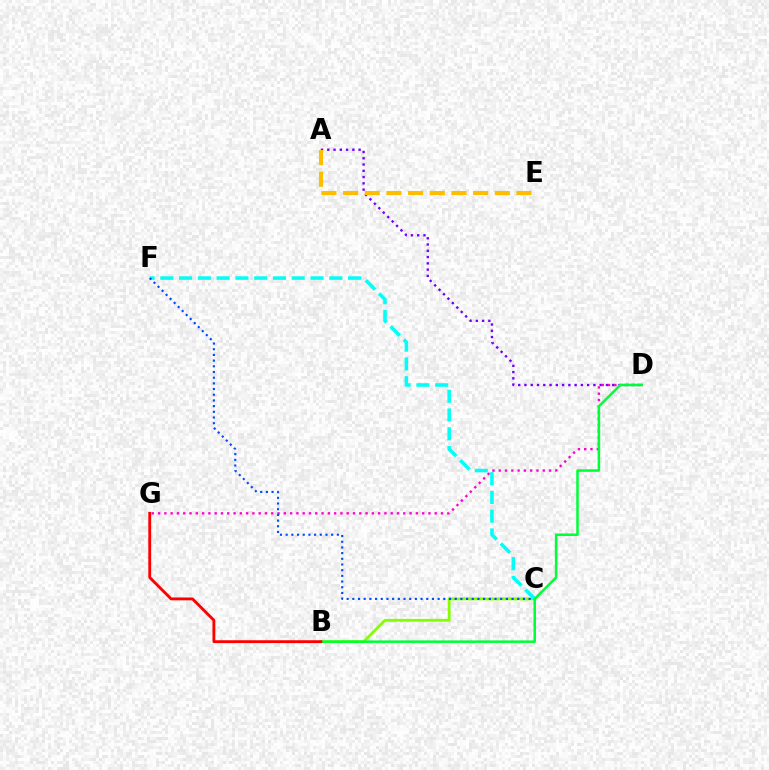{('A', 'D'): [{'color': '#7200ff', 'line_style': 'dotted', 'thickness': 1.7}], ('D', 'G'): [{'color': '#ff00cf', 'line_style': 'dotted', 'thickness': 1.71}], ('B', 'C'): [{'color': '#84ff00', 'line_style': 'solid', 'thickness': 2.02}], ('A', 'E'): [{'color': '#ffbd00', 'line_style': 'dashed', 'thickness': 2.94}], ('C', 'F'): [{'color': '#00fff6', 'line_style': 'dashed', 'thickness': 2.55}, {'color': '#004bff', 'line_style': 'dotted', 'thickness': 1.55}], ('B', 'D'): [{'color': '#00ff39', 'line_style': 'solid', 'thickness': 1.82}], ('B', 'G'): [{'color': '#ff0000', 'line_style': 'solid', 'thickness': 2.05}]}